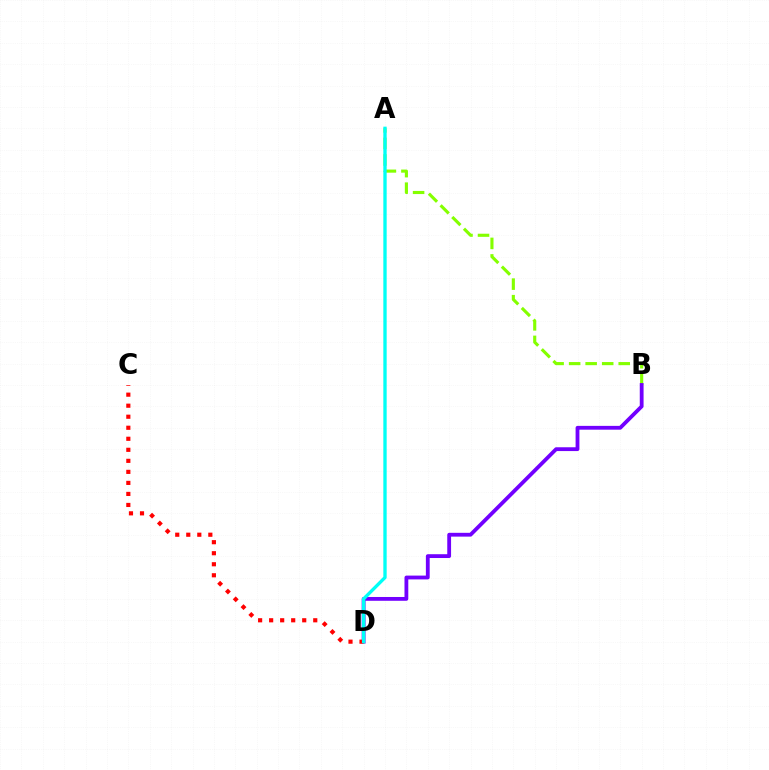{('A', 'B'): [{'color': '#84ff00', 'line_style': 'dashed', 'thickness': 2.25}], ('B', 'D'): [{'color': '#7200ff', 'line_style': 'solid', 'thickness': 2.74}], ('C', 'D'): [{'color': '#ff0000', 'line_style': 'dotted', 'thickness': 3.0}], ('A', 'D'): [{'color': '#00fff6', 'line_style': 'solid', 'thickness': 2.41}]}